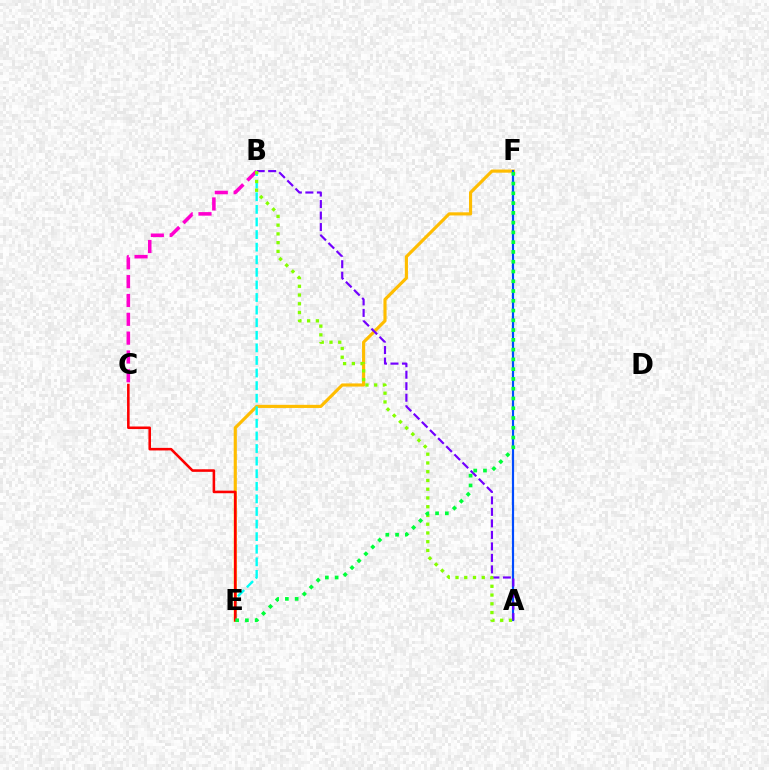{('B', 'C'): [{'color': '#ff00cf', 'line_style': 'dashed', 'thickness': 2.56}], ('E', 'F'): [{'color': '#ffbd00', 'line_style': 'solid', 'thickness': 2.26}, {'color': '#00ff39', 'line_style': 'dotted', 'thickness': 2.65}], ('B', 'E'): [{'color': '#00fff6', 'line_style': 'dashed', 'thickness': 1.71}], ('C', 'E'): [{'color': '#ff0000', 'line_style': 'solid', 'thickness': 1.85}], ('A', 'F'): [{'color': '#004bff', 'line_style': 'solid', 'thickness': 1.57}], ('A', 'B'): [{'color': '#7200ff', 'line_style': 'dashed', 'thickness': 1.56}, {'color': '#84ff00', 'line_style': 'dotted', 'thickness': 2.38}]}